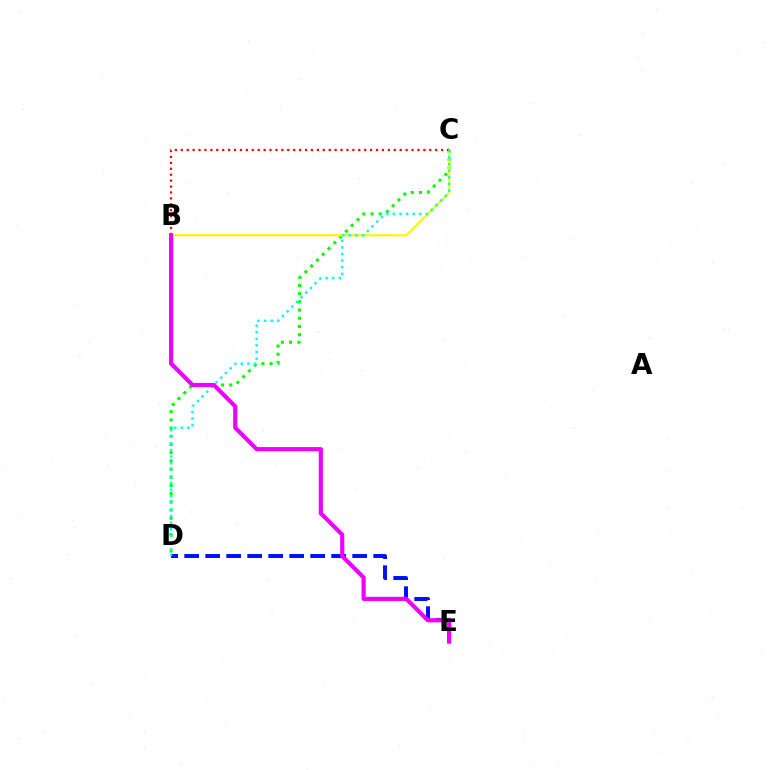{('C', 'D'): [{'color': '#08ff00', 'line_style': 'dotted', 'thickness': 2.23}, {'color': '#00fff6', 'line_style': 'dotted', 'thickness': 1.79}], ('D', 'E'): [{'color': '#0010ff', 'line_style': 'dashed', 'thickness': 2.85}], ('B', 'C'): [{'color': '#fcf500', 'line_style': 'solid', 'thickness': 1.54}, {'color': '#ff0000', 'line_style': 'dotted', 'thickness': 1.61}], ('B', 'E'): [{'color': '#ee00ff', 'line_style': 'solid', 'thickness': 3.0}]}